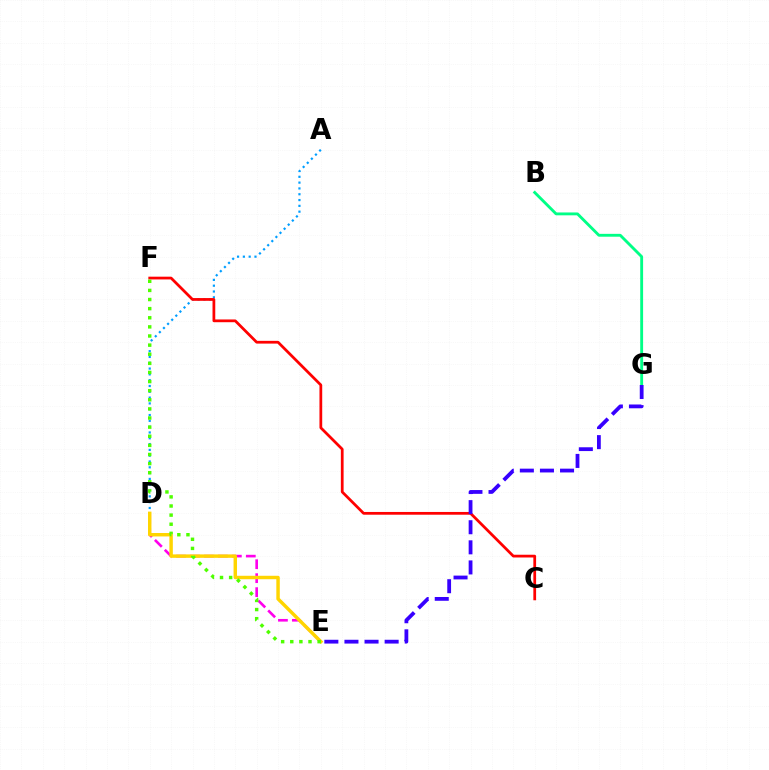{('A', 'D'): [{'color': '#009eff', 'line_style': 'dotted', 'thickness': 1.58}], ('B', 'G'): [{'color': '#00ff86', 'line_style': 'solid', 'thickness': 2.06}], ('C', 'F'): [{'color': '#ff0000', 'line_style': 'solid', 'thickness': 1.98}], ('D', 'E'): [{'color': '#ff00ed', 'line_style': 'dashed', 'thickness': 1.9}, {'color': '#ffd500', 'line_style': 'solid', 'thickness': 2.48}], ('E', 'F'): [{'color': '#4fff00', 'line_style': 'dotted', 'thickness': 2.48}], ('E', 'G'): [{'color': '#3700ff', 'line_style': 'dashed', 'thickness': 2.73}]}